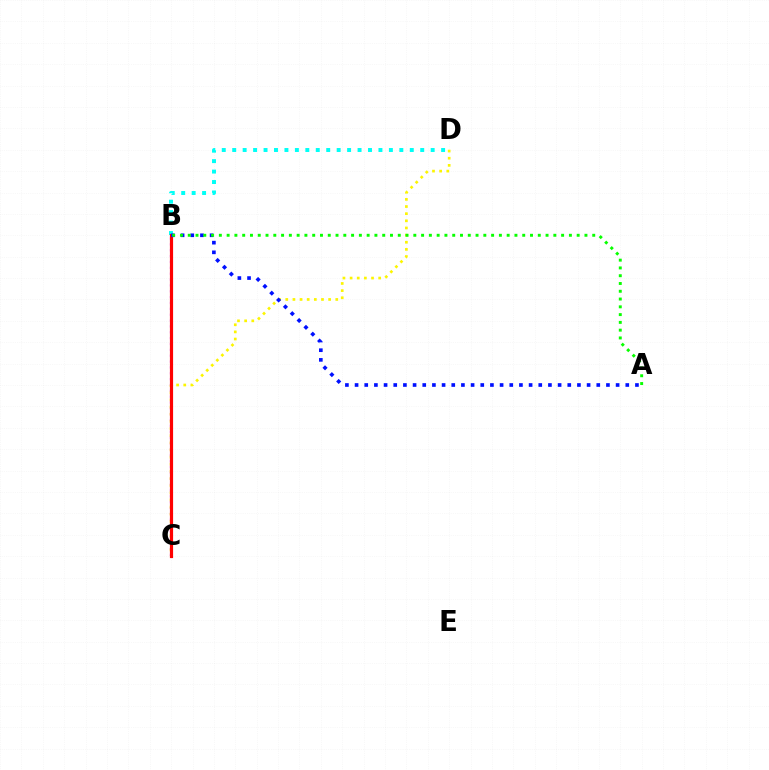{('B', 'C'): [{'color': '#ee00ff', 'line_style': 'dotted', 'thickness': 1.59}, {'color': '#ff0000', 'line_style': 'solid', 'thickness': 2.29}], ('B', 'D'): [{'color': '#00fff6', 'line_style': 'dotted', 'thickness': 2.84}], ('C', 'D'): [{'color': '#fcf500', 'line_style': 'dotted', 'thickness': 1.94}], ('A', 'B'): [{'color': '#0010ff', 'line_style': 'dotted', 'thickness': 2.63}, {'color': '#08ff00', 'line_style': 'dotted', 'thickness': 2.11}]}